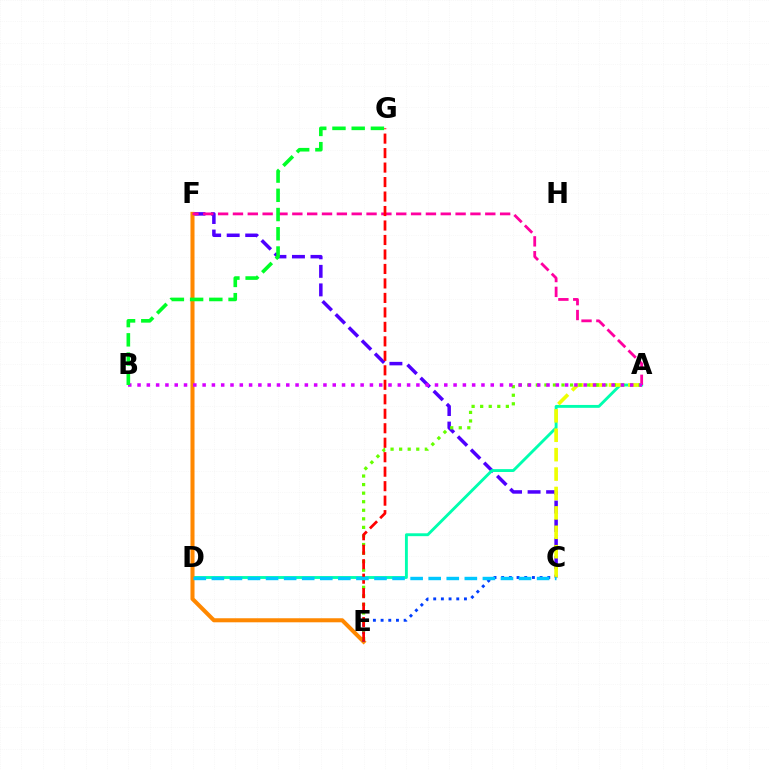{('C', 'F'): [{'color': '#4f00ff', 'line_style': 'dashed', 'thickness': 2.52}], ('A', 'D'): [{'color': '#00ffaf', 'line_style': 'solid', 'thickness': 2.07}], ('E', 'F'): [{'color': '#ff8800', 'line_style': 'solid', 'thickness': 2.92}], ('A', 'F'): [{'color': '#ff00a0', 'line_style': 'dashed', 'thickness': 2.02}], ('C', 'E'): [{'color': '#003fff', 'line_style': 'dotted', 'thickness': 2.09}], ('A', 'C'): [{'color': '#eeff00', 'line_style': 'dashed', 'thickness': 2.64}], ('A', 'E'): [{'color': '#66ff00', 'line_style': 'dotted', 'thickness': 2.33}], ('A', 'B'): [{'color': '#d600ff', 'line_style': 'dotted', 'thickness': 2.53}], ('E', 'G'): [{'color': '#ff0000', 'line_style': 'dashed', 'thickness': 1.97}], ('B', 'G'): [{'color': '#00ff27', 'line_style': 'dashed', 'thickness': 2.61}], ('C', 'D'): [{'color': '#00c7ff', 'line_style': 'dashed', 'thickness': 2.45}]}